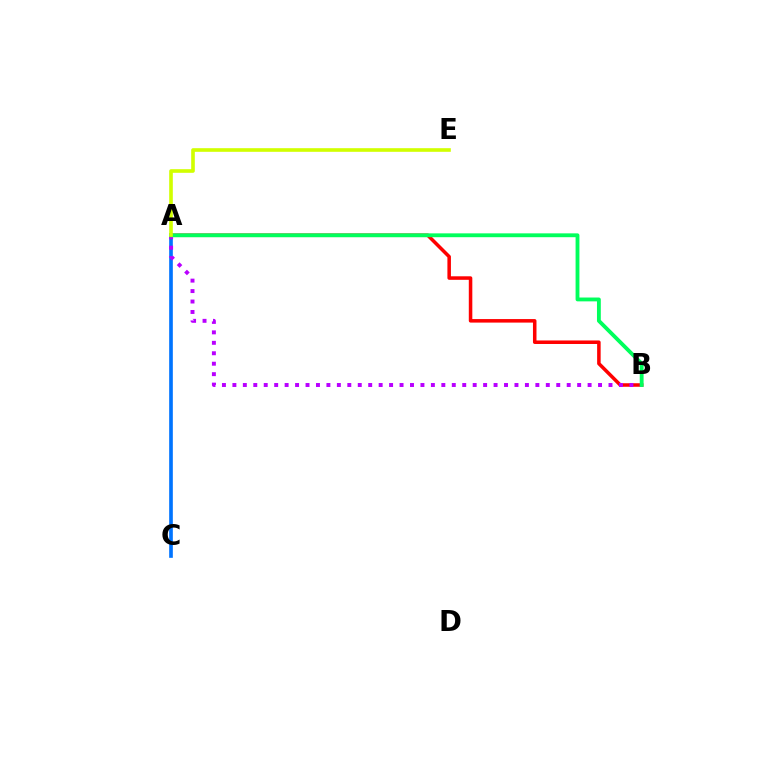{('A', 'C'): [{'color': '#0074ff', 'line_style': 'solid', 'thickness': 2.63}], ('A', 'B'): [{'color': '#ff0000', 'line_style': 'solid', 'thickness': 2.54}, {'color': '#b900ff', 'line_style': 'dotted', 'thickness': 2.84}, {'color': '#00ff5c', 'line_style': 'solid', 'thickness': 2.77}], ('A', 'E'): [{'color': '#d1ff00', 'line_style': 'solid', 'thickness': 2.61}]}